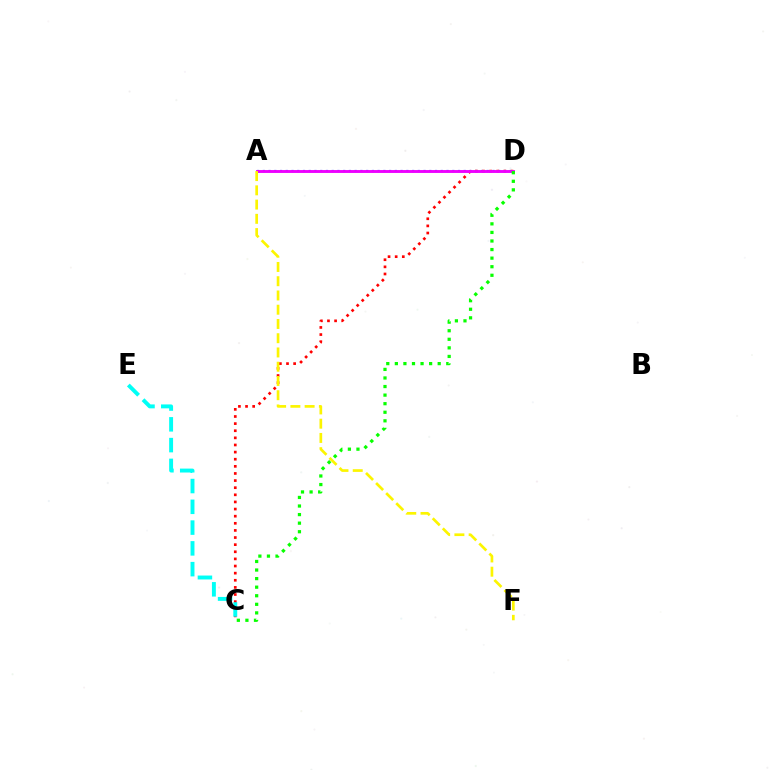{('A', 'D'): [{'color': '#0010ff', 'line_style': 'dotted', 'thickness': 1.56}, {'color': '#ee00ff', 'line_style': 'solid', 'thickness': 2.08}], ('C', 'D'): [{'color': '#ff0000', 'line_style': 'dotted', 'thickness': 1.93}, {'color': '#08ff00', 'line_style': 'dotted', 'thickness': 2.33}], ('A', 'F'): [{'color': '#fcf500', 'line_style': 'dashed', 'thickness': 1.94}], ('C', 'E'): [{'color': '#00fff6', 'line_style': 'dashed', 'thickness': 2.82}]}